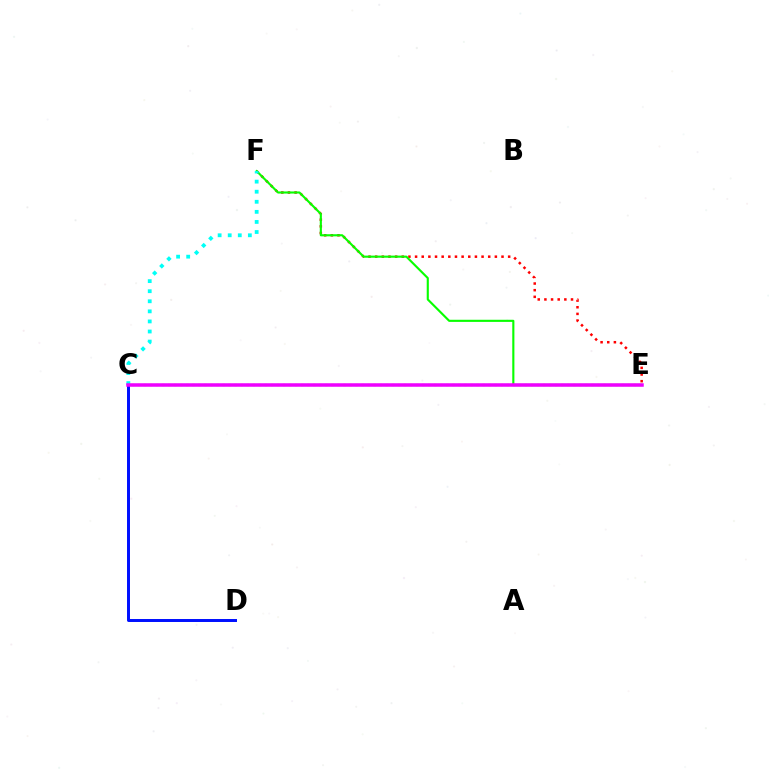{('E', 'F'): [{'color': '#ff0000', 'line_style': 'dotted', 'thickness': 1.81}, {'color': '#08ff00', 'line_style': 'solid', 'thickness': 1.53}], ('C', 'D'): [{'color': '#0010ff', 'line_style': 'solid', 'thickness': 2.14}], ('C', 'F'): [{'color': '#00fff6', 'line_style': 'dotted', 'thickness': 2.74}], ('C', 'E'): [{'color': '#fcf500', 'line_style': 'dotted', 'thickness': 1.64}, {'color': '#ee00ff', 'line_style': 'solid', 'thickness': 2.52}]}